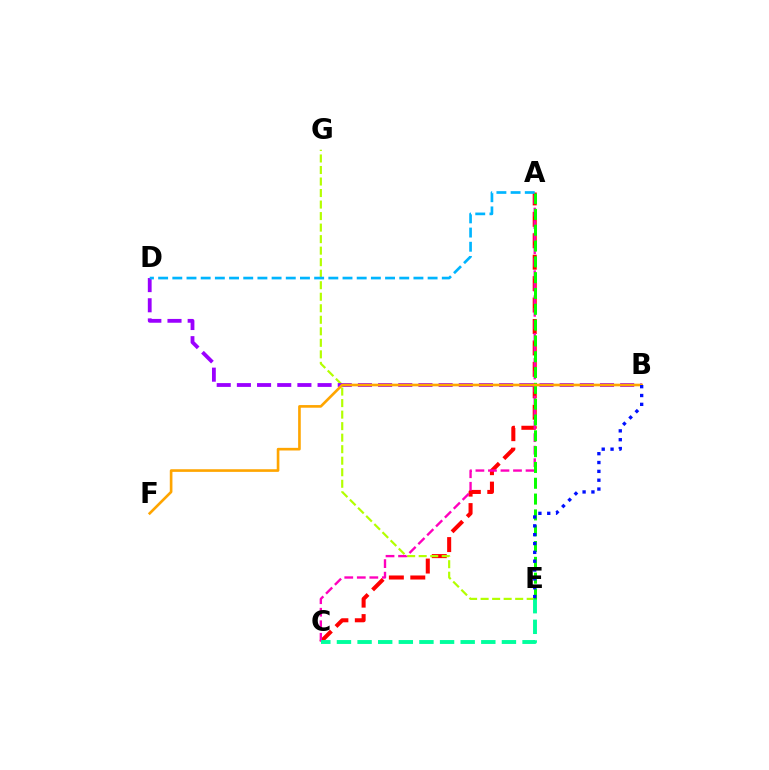{('A', 'C'): [{'color': '#ff0000', 'line_style': 'dashed', 'thickness': 2.91}, {'color': '#ff00bd', 'line_style': 'dashed', 'thickness': 1.7}], ('E', 'G'): [{'color': '#b3ff00', 'line_style': 'dashed', 'thickness': 1.57}], ('C', 'E'): [{'color': '#00ff9d', 'line_style': 'dashed', 'thickness': 2.8}], ('A', 'E'): [{'color': '#08ff00', 'line_style': 'dashed', 'thickness': 2.15}], ('B', 'D'): [{'color': '#9b00ff', 'line_style': 'dashed', 'thickness': 2.74}], ('B', 'F'): [{'color': '#ffa500', 'line_style': 'solid', 'thickness': 1.9}], ('A', 'D'): [{'color': '#00b5ff', 'line_style': 'dashed', 'thickness': 1.93}], ('B', 'E'): [{'color': '#0010ff', 'line_style': 'dotted', 'thickness': 2.4}]}